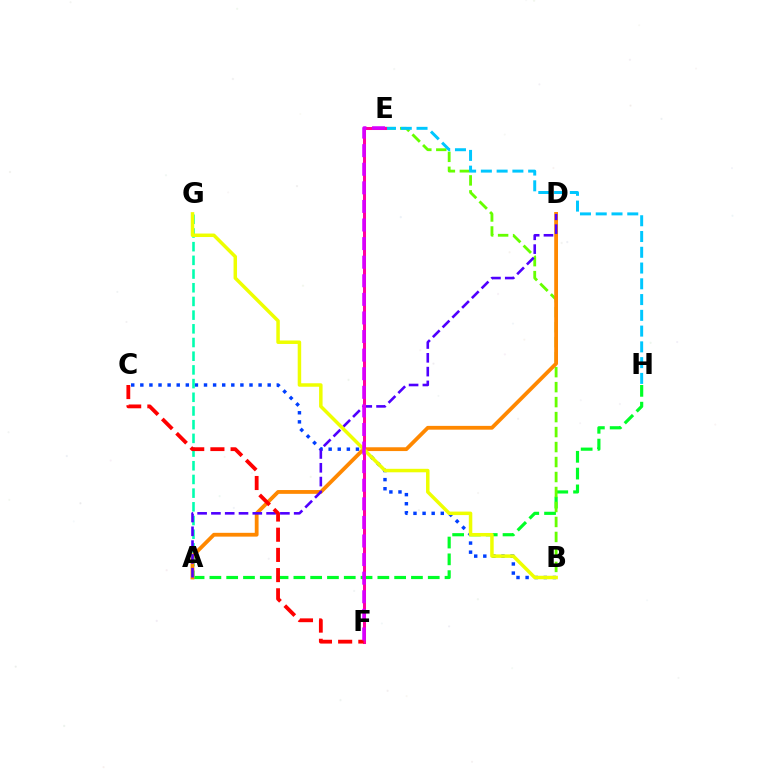{('A', 'H'): [{'color': '#00ff27', 'line_style': 'dashed', 'thickness': 2.28}], ('B', 'E'): [{'color': '#66ff00', 'line_style': 'dashed', 'thickness': 2.04}], ('B', 'C'): [{'color': '#003fff', 'line_style': 'dotted', 'thickness': 2.47}], ('A', 'G'): [{'color': '#00ffaf', 'line_style': 'dashed', 'thickness': 1.86}], ('E', 'H'): [{'color': '#00c7ff', 'line_style': 'dashed', 'thickness': 2.14}], ('A', 'D'): [{'color': '#ff8800', 'line_style': 'solid', 'thickness': 2.73}, {'color': '#4f00ff', 'line_style': 'dashed', 'thickness': 1.87}], ('E', 'F'): [{'color': '#ff00a0', 'line_style': 'solid', 'thickness': 2.18}, {'color': '#d600ff', 'line_style': 'dashed', 'thickness': 2.53}], ('C', 'F'): [{'color': '#ff0000', 'line_style': 'dashed', 'thickness': 2.74}], ('B', 'G'): [{'color': '#eeff00', 'line_style': 'solid', 'thickness': 2.51}]}